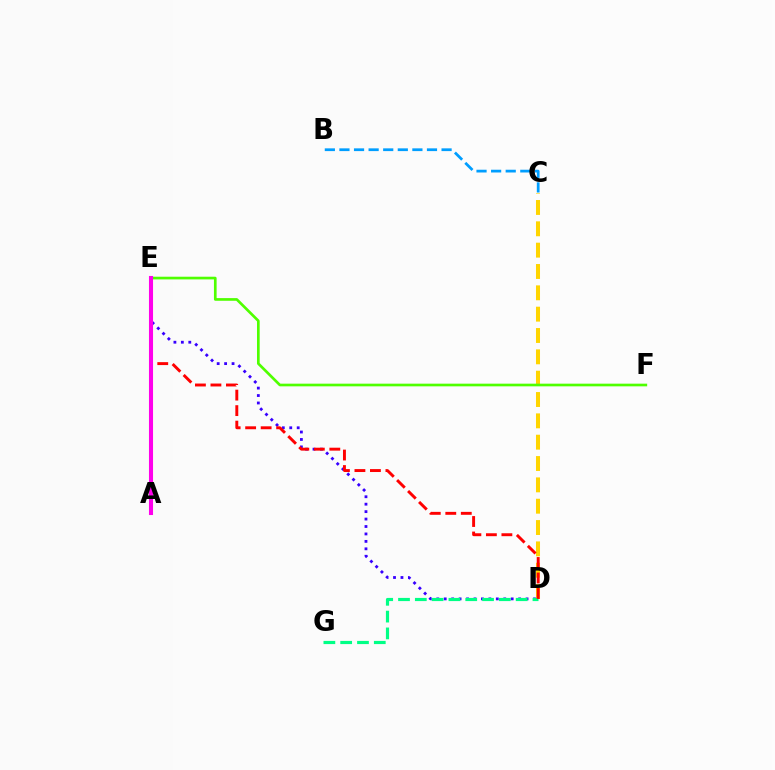{('D', 'E'): [{'color': '#3700ff', 'line_style': 'dotted', 'thickness': 2.02}, {'color': '#ff0000', 'line_style': 'dashed', 'thickness': 2.11}], ('B', 'C'): [{'color': '#009eff', 'line_style': 'dashed', 'thickness': 1.98}], ('C', 'D'): [{'color': '#ffd500', 'line_style': 'dashed', 'thickness': 2.9}], ('D', 'G'): [{'color': '#00ff86', 'line_style': 'dashed', 'thickness': 2.28}], ('E', 'F'): [{'color': '#4fff00', 'line_style': 'solid', 'thickness': 1.93}], ('A', 'E'): [{'color': '#ff00ed', 'line_style': 'solid', 'thickness': 2.93}]}